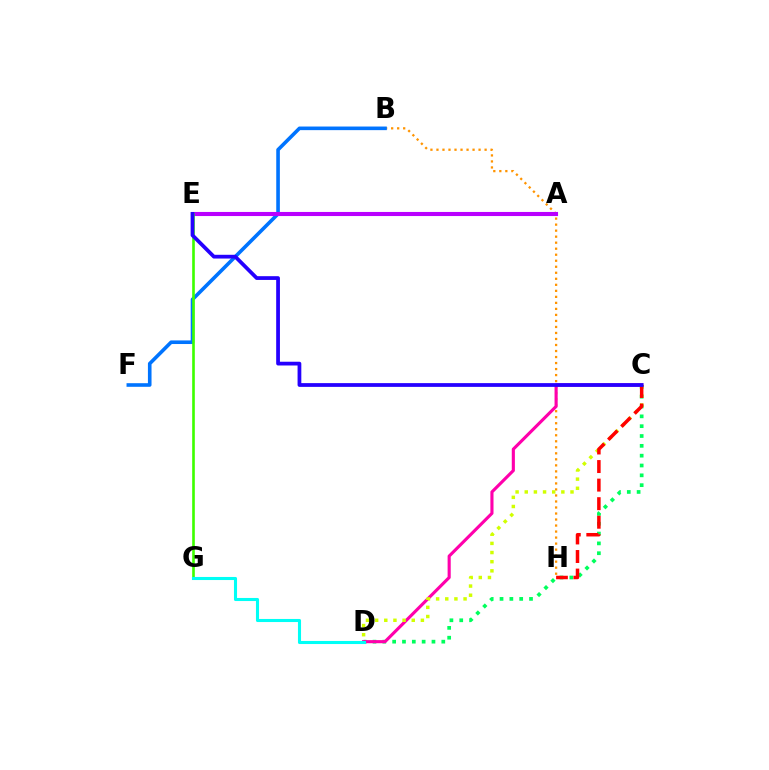{('B', 'H'): [{'color': '#ff9400', 'line_style': 'dotted', 'thickness': 1.64}], ('C', 'D'): [{'color': '#00ff5c', 'line_style': 'dotted', 'thickness': 2.67}, {'color': '#ff00ac', 'line_style': 'solid', 'thickness': 2.25}, {'color': '#d1ff00', 'line_style': 'dotted', 'thickness': 2.49}], ('B', 'F'): [{'color': '#0074ff', 'line_style': 'solid', 'thickness': 2.6}], ('A', 'E'): [{'color': '#b900ff', 'line_style': 'solid', 'thickness': 2.95}], ('E', 'G'): [{'color': '#3dff00', 'line_style': 'solid', 'thickness': 1.9}], ('D', 'G'): [{'color': '#00fff6', 'line_style': 'solid', 'thickness': 2.22}], ('C', 'H'): [{'color': '#ff0000', 'line_style': 'dashed', 'thickness': 2.52}], ('C', 'E'): [{'color': '#2500ff', 'line_style': 'solid', 'thickness': 2.7}]}